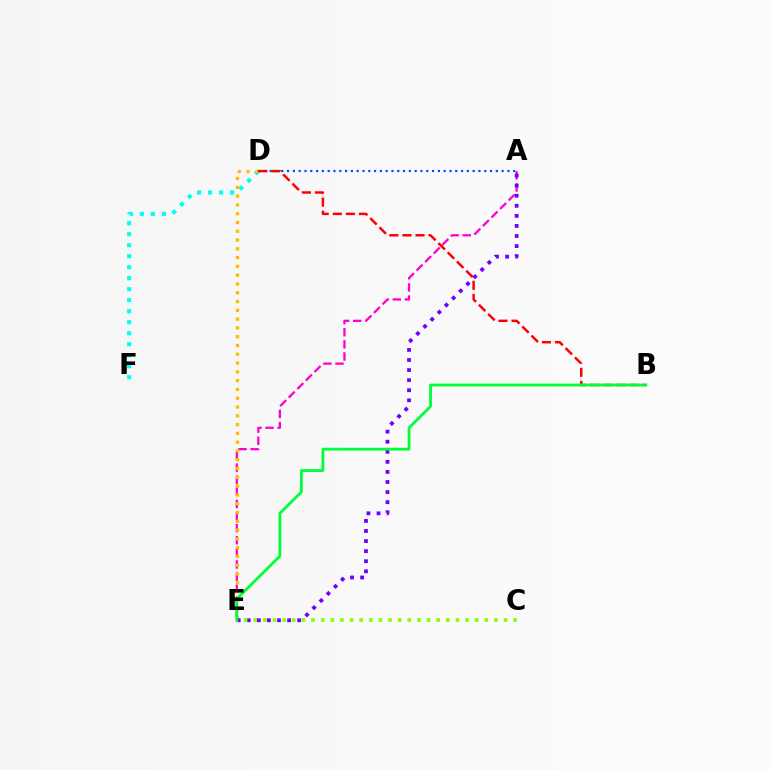{('D', 'F'): [{'color': '#00fff6', 'line_style': 'dotted', 'thickness': 2.99}], ('A', 'E'): [{'color': '#ff00cf', 'line_style': 'dashed', 'thickness': 1.64}, {'color': '#7200ff', 'line_style': 'dotted', 'thickness': 2.74}], ('D', 'E'): [{'color': '#ffbd00', 'line_style': 'dotted', 'thickness': 2.39}], ('A', 'D'): [{'color': '#004bff', 'line_style': 'dotted', 'thickness': 1.58}], ('C', 'E'): [{'color': '#84ff00', 'line_style': 'dotted', 'thickness': 2.62}], ('B', 'D'): [{'color': '#ff0000', 'line_style': 'dashed', 'thickness': 1.78}], ('B', 'E'): [{'color': '#00ff39', 'line_style': 'solid', 'thickness': 2.02}]}